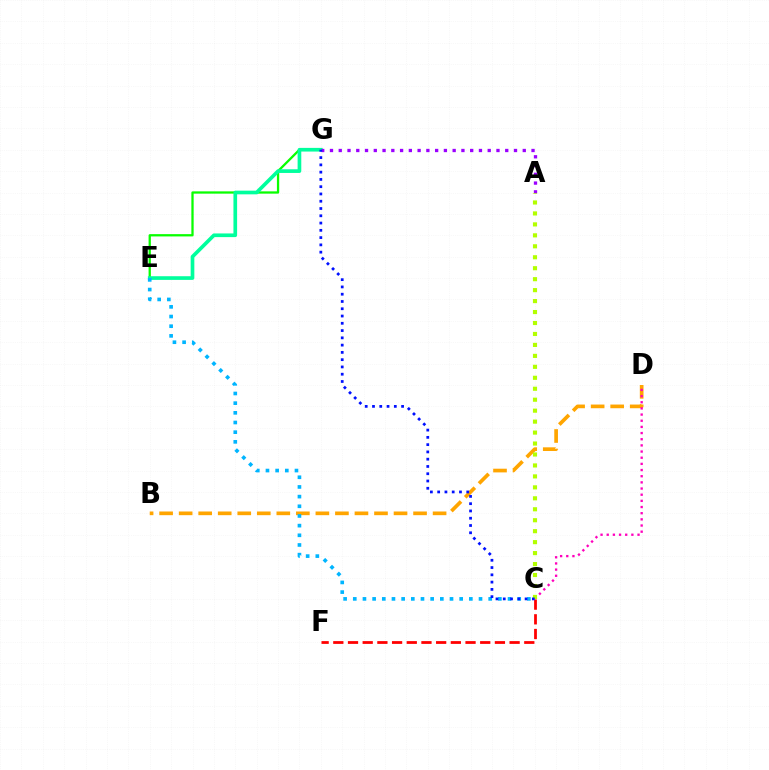{('B', 'D'): [{'color': '#ffa500', 'line_style': 'dashed', 'thickness': 2.65}], ('E', 'G'): [{'color': '#08ff00', 'line_style': 'solid', 'thickness': 1.64}, {'color': '#00ff9d', 'line_style': 'solid', 'thickness': 2.64}], ('C', 'F'): [{'color': '#ff0000', 'line_style': 'dashed', 'thickness': 2.0}], ('C', 'D'): [{'color': '#ff00bd', 'line_style': 'dotted', 'thickness': 1.67}], ('A', 'G'): [{'color': '#9b00ff', 'line_style': 'dotted', 'thickness': 2.38}], ('A', 'C'): [{'color': '#b3ff00', 'line_style': 'dotted', 'thickness': 2.98}], ('C', 'E'): [{'color': '#00b5ff', 'line_style': 'dotted', 'thickness': 2.63}], ('C', 'G'): [{'color': '#0010ff', 'line_style': 'dotted', 'thickness': 1.98}]}